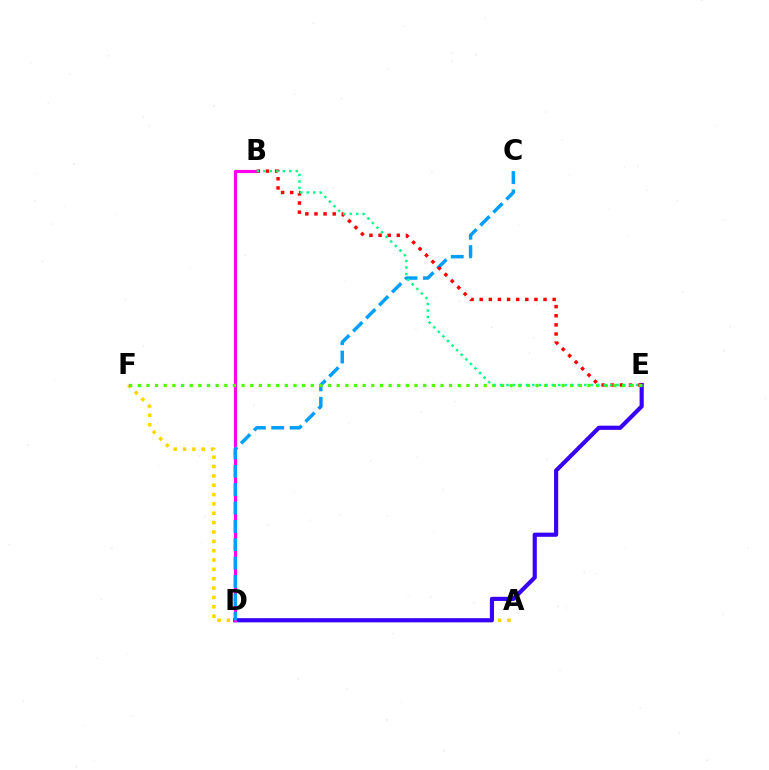{('A', 'F'): [{'color': '#ffd500', 'line_style': 'dotted', 'thickness': 2.54}], ('D', 'E'): [{'color': '#3700ff', 'line_style': 'solid', 'thickness': 2.99}], ('B', 'D'): [{'color': '#ff00ed', 'line_style': 'solid', 'thickness': 2.27}], ('C', 'D'): [{'color': '#009eff', 'line_style': 'dashed', 'thickness': 2.49}], ('B', 'E'): [{'color': '#ff0000', 'line_style': 'dotted', 'thickness': 2.48}, {'color': '#00ff86', 'line_style': 'dotted', 'thickness': 1.76}], ('E', 'F'): [{'color': '#4fff00', 'line_style': 'dotted', 'thickness': 2.35}]}